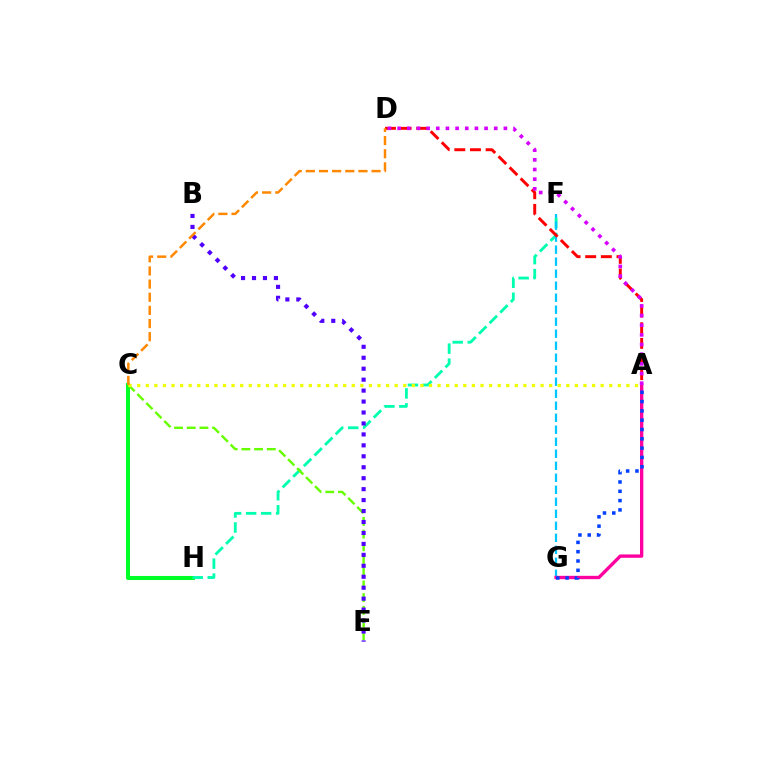{('C', 'H'): [{'color': '#00ff27', 'line_style': 'solid', 'thickness': 2.92}], ('F', 'H'): [{'color': '#00ffaf', 'line_style': 'dashed', 'thickness': 2.04}], ('C', 'E'): [{'color': '#66ff00', 'line_style': 'dashed', 'thickness': 1.73}], ('F', 'G'): [{'color': '#00c7ff', 'line_style': 'dashed', 'thickness': 1.63}], ('B', 'E'): [{'color': '#4f00ff', 'line_style': 'dotted', 'thickness': 2.98}], ('A', 'C'): [{'color': '#eeff00', 'line_style': 'dotted', 'thickness': 2.33}], ('A', 'D'): [{'color': '#ff0000', 'line_style': 'dashed', 'thickness': 2.13}, {'color': '#d600ff', 'line_style': 'dotted', 'thickness': 2.62}], ('A', 'G'): [{'color': '#ff00a0', 'line_style': 'solid', 'thickness': 2.41}, {'color': '#003fff', 'line_style': 'dotted', 'thickness': 2.53}], ('C', 'D'): [{'color': '#ff8800', 'line_style': 'dashed', 'thickness': 1.79}]}